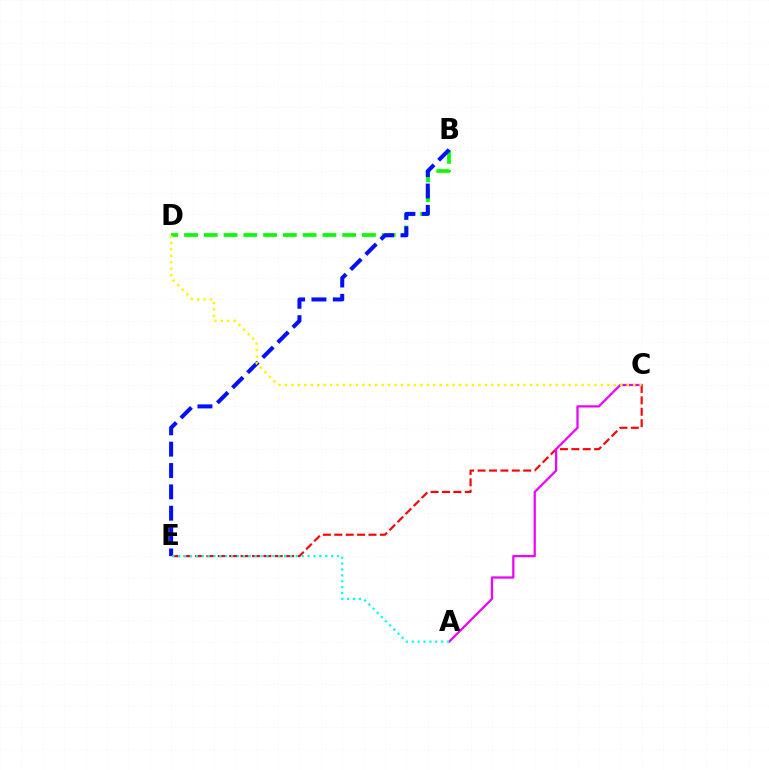{('B', 'D'): [{'color': '#08ff00', 'line_style': 'dashed', 'thickness': 2.69}], ('B', 'E'): [{'color': '#0010ff', 'line_style': 'dashed', 'thickness': 2.9}], ('C', 'E'): [{'color': '#ff0000', 'line_style': 'dashed', 'thickness': 1.55}], ('A', 'C'): [{'color': '#ee00ff', 'line_style': 'solid', 'thickness': 1.62}], ('A', 'E'): [{'color': '#00fff6', 'line_style': 'dotted', 'thickness': 1.6}], ('C', 'D'): [{'color': '#fcf500', 'line_style': 'dotted', 'thickness': 1.75}]}